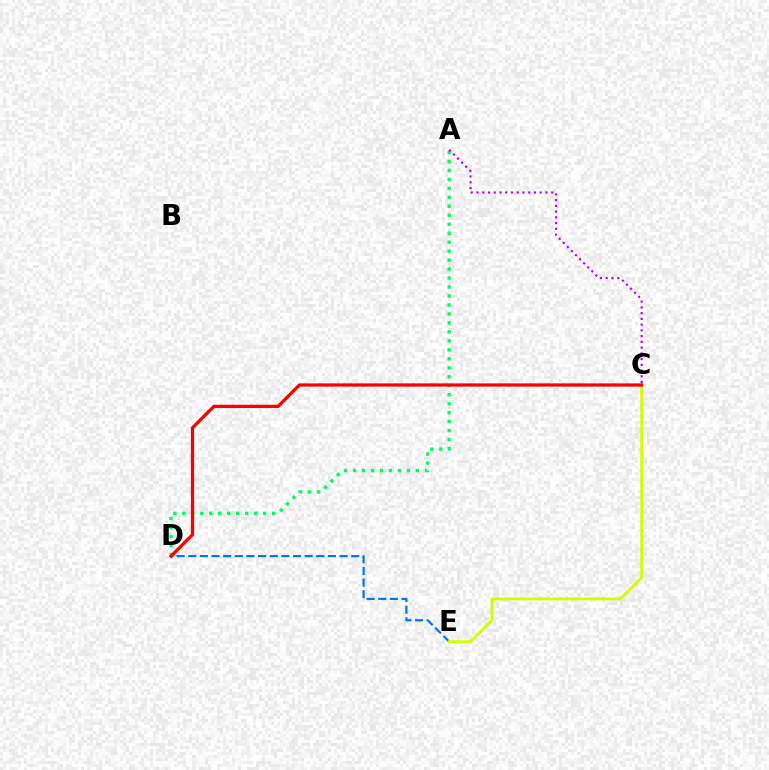{('A', 'D'): [{'color': '#00ff5c', 'line_style': 'dotted', 'thickness': 2.44}], ('D', 'E'): [{'color': '#0074ff', 'line_style': 'dashed', 'thickness': 1.58}], ('C', 'E'): [{'color': '#d1ff00', 'line_style': 'solid', 'thickness': 2.02}], ('A', 'C'): [{'color': '#b900ff', 'line_style': 'dotted', 'thickness': 1.56}], ('C', 'D'): [{'color': '#ff0000', 'line_style': 'solid', 'thickness': 2.34}]}